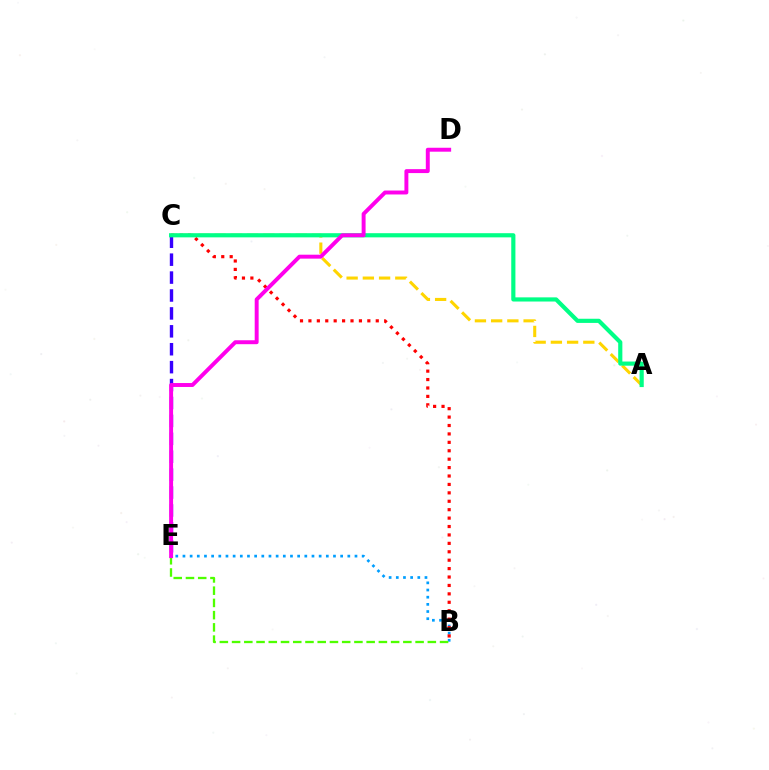{('A', 'C'): [{'color': '#ffd500', 'line_style': 'dashed', 'thickness': 2.2}, {'color': '#00ff86', 'line_style': 'solid', 'thickness': 3.0}], ('B', 'E'): [{'color': '#009eff', 'line_style': 'dotted', 'thickness': 1.95}, {'color': '#4fff00', 'line_style': 'dashed', 'thickness': 1.66}], ('C', 'E'): [{'color': '#3700ff', 'line_style': 'dashed', 'thickness': 2.43}], ('B', 'C'): [{'color': '#ff0000', 'line_style': 'dotted', 'thickness': 2.29}], ('D', 'E'): [{'color': '#ff00ed', 'line_style': 'solid', 'thickness': 2.83}]}